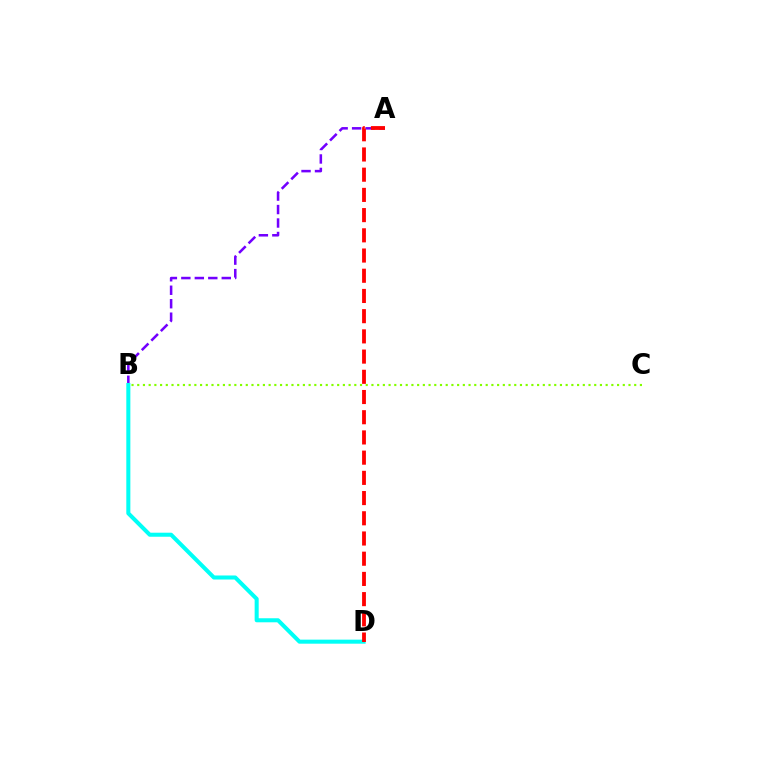{('A', 'B'): [{'color': '#7200ff', 'line_style': 'dashed', 'thickness': 1.83}], ('B', 'C'): [{'color': '#84ff00', 'line_style': 'dotted', 'thickness': 1.55}], ('B', 'D'): [{'color': '#00fff6', 'line_style': 'solid', 'thickness': 2.91}], ('A', 'D'): [{'color': '#ff0000', 'line_style': 'dashed', 'thickness': 2.75}]}